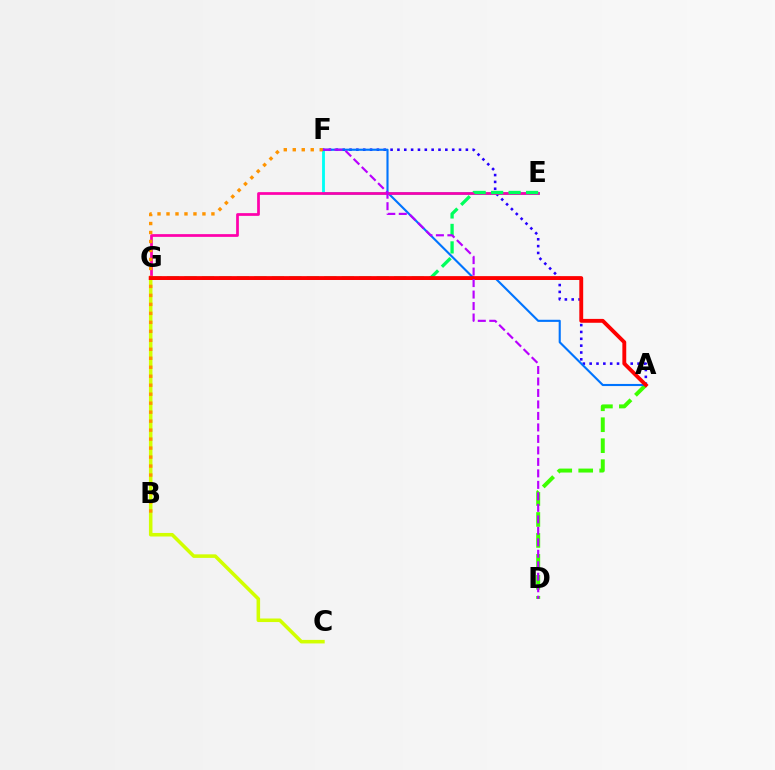{('E', 'F'): [{'color': '#00fff6', 'line_style': 'solid', 'thickness': 2.05}], ('A', 'F'): [{'color': '#2500ff', 'line_style': 'dotted', 'thickness': 1.86}, {'color': '#0074ff', 'line_style': 'solid', 'thickness': 1.53}], ('C', 'G'): [{'color': '#d1ff00', 'line_style': 'solid', 'thickness': 2.55}], ('A', 'D'): [{'color': '#3dff00', 'line_style': 'dashed', 'thickness': 2.85}], ('E', 'G'): [{'color': '#ff00ac', 'line_style': 'solid', 'thickness': 1.97}, {'color': '#00ff5c', 'line_style': 'dashed', 'thickness': 2.37}], ('B', 'F'): [{'color': '#ff9400', 'line_style': 'dotted', 'thickness': 2.44}], ('A', 'G'): [{'color': '#ff0000', 'line_style': 'solid', 'thickness': 2.78}], ('D', 'F'): [{'color': '#b900ff', 'line_style': 'dashed', 'thickness': 1.56}]}